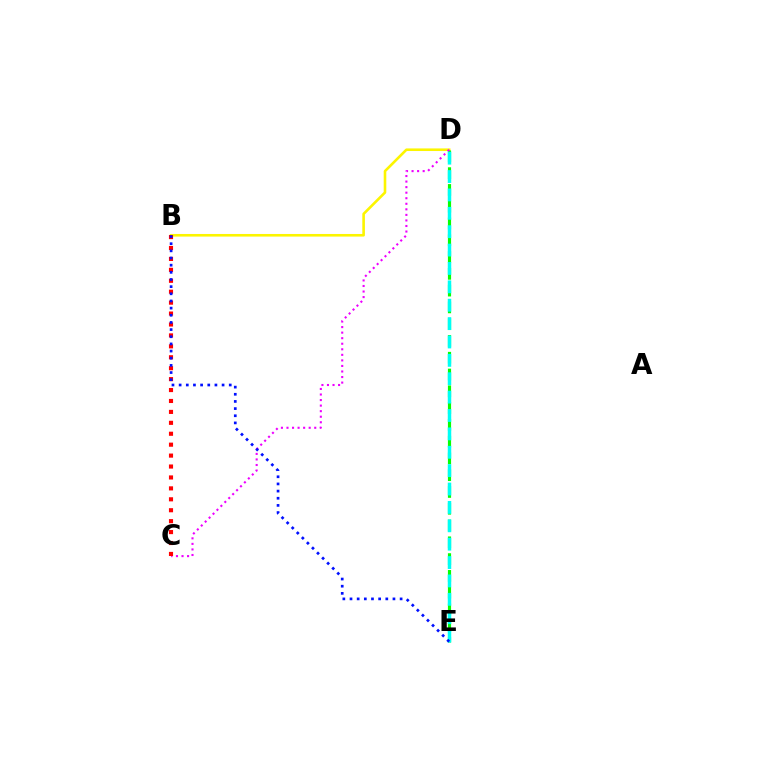{('B', 'D'): [{'color': '#fcf500', 'line_style': 'solid', 'thickness': 1.87}], ('D', 'E'): [{'color': '#08ff00', 'line_style': 'dashed', 'thickness': 2.28}, {'color': '#00fff6', 'line_style': 'dashed', 'thickness': 2.5}], ('C', 'D'): [{'color': '#ee00ff', 'line_style': 'dotted', 'thickness': 1.51}], ('B', 'C'): [{'color': '#ff0000', 'line_style': 'dotted', 'thickness': 2.97}], ('B', 'E'): [{'color': '#0010ff', 'line_style': 'dotted', 'thickness': 1.94}]}